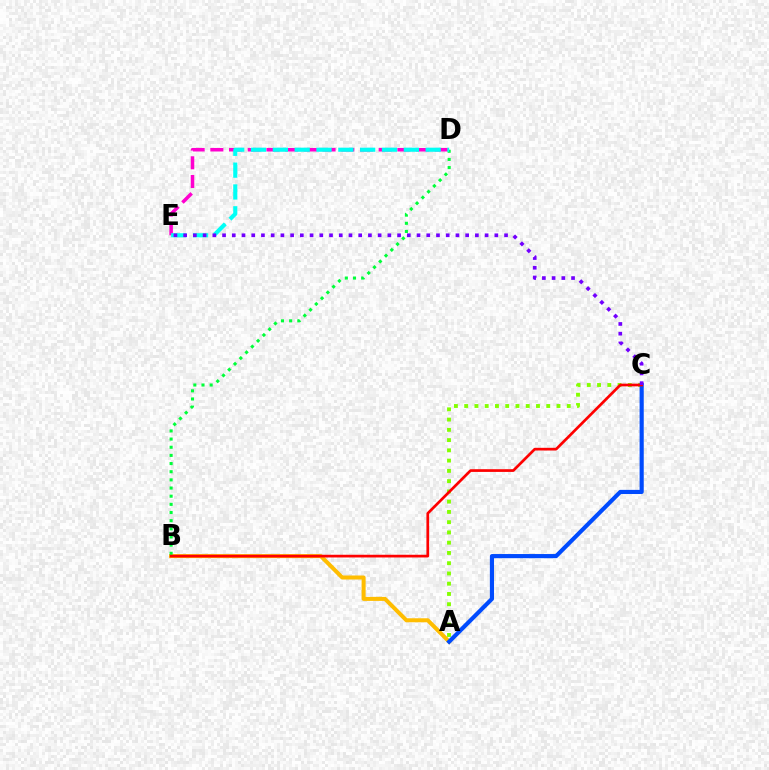{('A', 'B'): [{'color': '#ffbd00', 'line_style': 'solid', 'thickness': 2.89}], ('A', 'C'): [{'color': '#84ff00', 'line_style': 'dotted', 'thickness': 2.79}, {'color': '#004bff', 'line_style': 'solid', 'thickness': 2.98}], ('D', 'E'): [{'color': '#ff00cf', 'line_style': 'dashed', 'thickness': 2.54}, {'color': '#00fff6', 'line_style': 'dashed', 'thickness': 2.97}], ('B', 'D'): [{'color': '#00ff39', 'line_style': 'dotted', 'thickness': 2.22}], ('B', 'C'): [{'color': '#ff0000', 'line_style': 'solid', 'thickness': 1.95}], ('C', 'E'): [{'color': '#7200ff', 'line_style': 'dotted', 'thickness': 2.64}]}